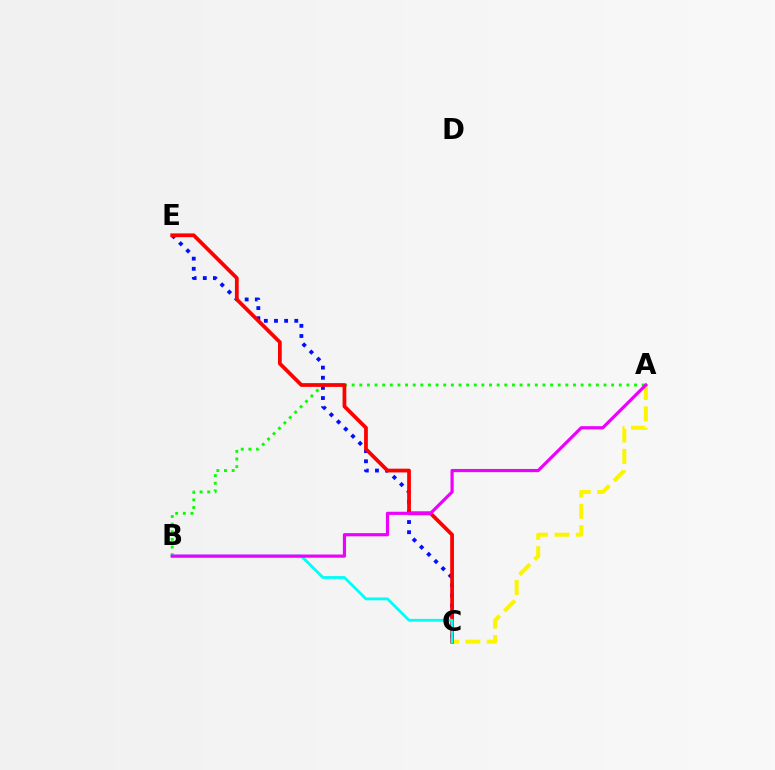{('A', 'B'): [{'color': '#08ff00', 'line_style': 'dotted', 'thickness': 2.07}, {'color': '#ee00ff', 'line_style': 'solid', 'thickness': 2.29}], ('A', 'C'): [{'color': '#fcf500', 'line_style': 'dashed', 'thickness': 2.9}], ('C', 'E'): [{'color': '#0010ff', 'line_style': 'dotted', 'thickness': 2.76}, {'color': '#ff0000', 'line_style': 'solid', 'thickness': 2.7}], ('B', 'C'): [{'color': '#00fff6', 'line_style': 'solid', 'thickness': 2.04}]}